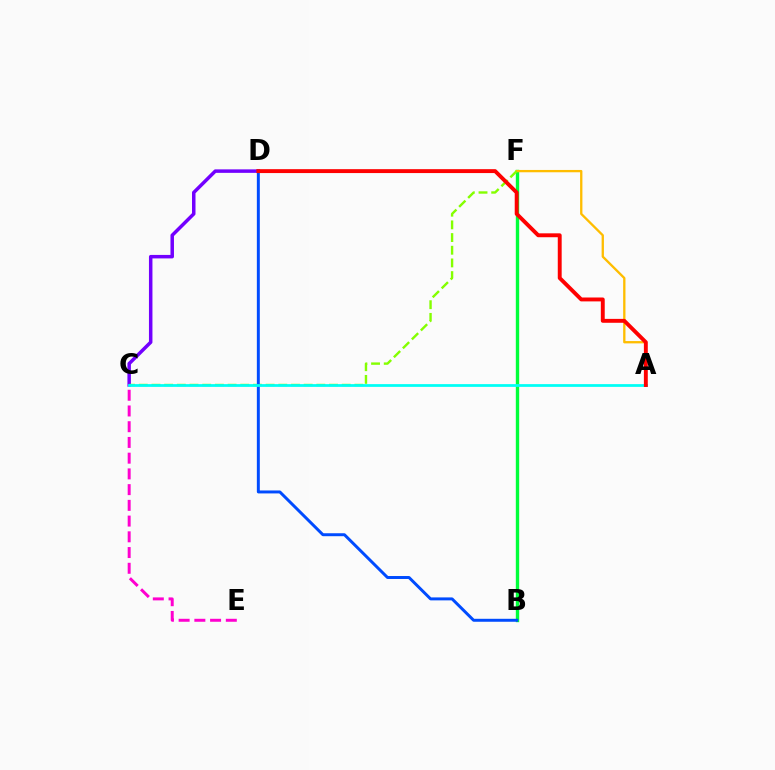{('C', 'E'): [{'color': '#ff00cf', 'line_style': 'dashed', 'thickness': 2.14}], ('B', 'F'): [{'color': '#00ff39', 'line_style': 'solid', 'thickness': 2.42}], ('A', 'F'): [{'color': '#ffbd00', 'line_style': 'solid', 'thickness': 1.67}], ('C', 'D'): [{'color': '#7200ff', 'line_style': 'solid', 'thickness': 2.51}], ('C', 'F'): [{'color': '#84ff00', 'line_style': 'dashed', 'thickness': 1.72}], ('B', 'D'): [{'color': '#004bff', 'line_style': 'solid', 'thickness': 2.13}], ('A', 'C'): [{'color': '#00fff6', 'line_style': 'solid', 'thickness': 1.99}], ('A', 'D'): [{'color': '#ff0000', 'line_style': 'solid', 'thickness': 2.81}]}